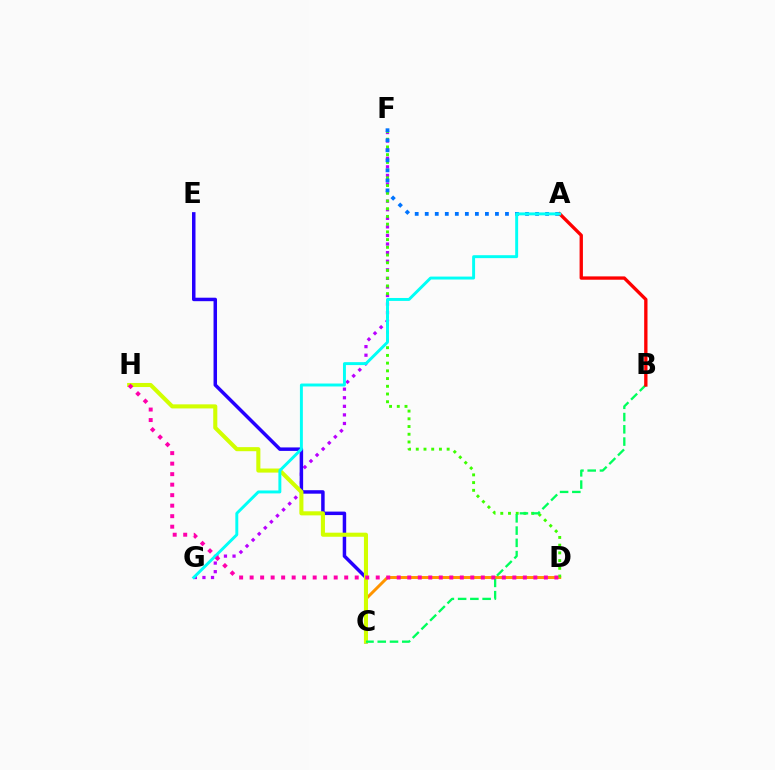{('C', 'D'): [{'color': '#ff9400', 'line_style': 'solid', 'thickness': 2.12}], ('F', 'G'): [{'color': '#b900ff', 'line_style': 'dotted', 'thickness': 2.33}], ('D', 'F'): [{'color': '#3dff00', 'line_style': 'dotted', 'thickness': 2.1}], ('A', 'F'): [{'color': '#0074ff', 'line_style': 'dotted', 'thickness': 2.72}], ('C', 'E'): [{'color': '#2500ff', 'line_style': 'solid', 'thickness': 2.51}], ('C', 'H'): [{'color': '#d1ff00', 'line_style': 'solid', 'thickness': 2.93}], ('B', 'C'): [{'color': '#00ff5c', 'line_style': 'dashed', 'thickness': 1.66}], ('A', 'B'): [{'color': '#ff0000', 'line_style': 'solid', 'thickness': 2.4}], ('A', 'G'): [{'color': '#00fff6', 'line_style': 'solid', 'thickness': 2.11}], ('D', 'H'): [{'color': '#ff00ac', 'line_style': 'dotted', 'thickness': 2.86}]}